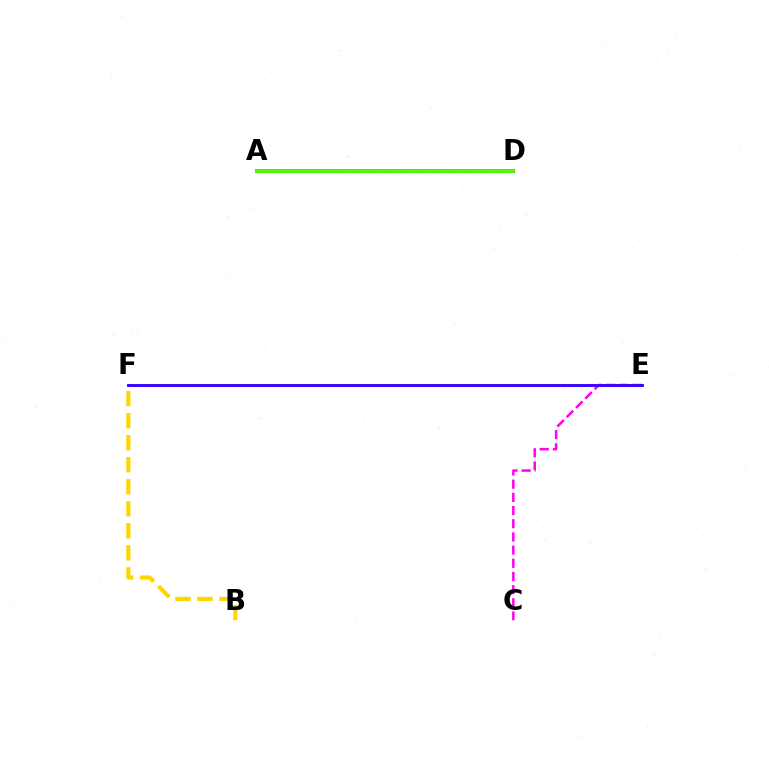{('A', 'D'): [{'color': '#00ff86', 'line_style': 'dashed', 'thickness': 1.57}, {'color': '#ff0000', 'line_style': 'solid', 'thickness': 2.82}, {'color': '#009eff', 'line_style': 'dashed', 'thickness': 2.14}, {'color': '#4fff00', 'line_style': 'solid', 'thickness': 2.71}], ('C', 'E'): [{'color': '#ff00ed', 'line_style': 'dashed', 'thickness': 1.79}], ('E', 'F'): [{'color': '#3700ff', 'line_style': 'solid', 'thickness': 2.08}], ('B', 'F'): [{'color': '#ffd500', 'line_style': 'dashed', 'thickness': 2.99}]}